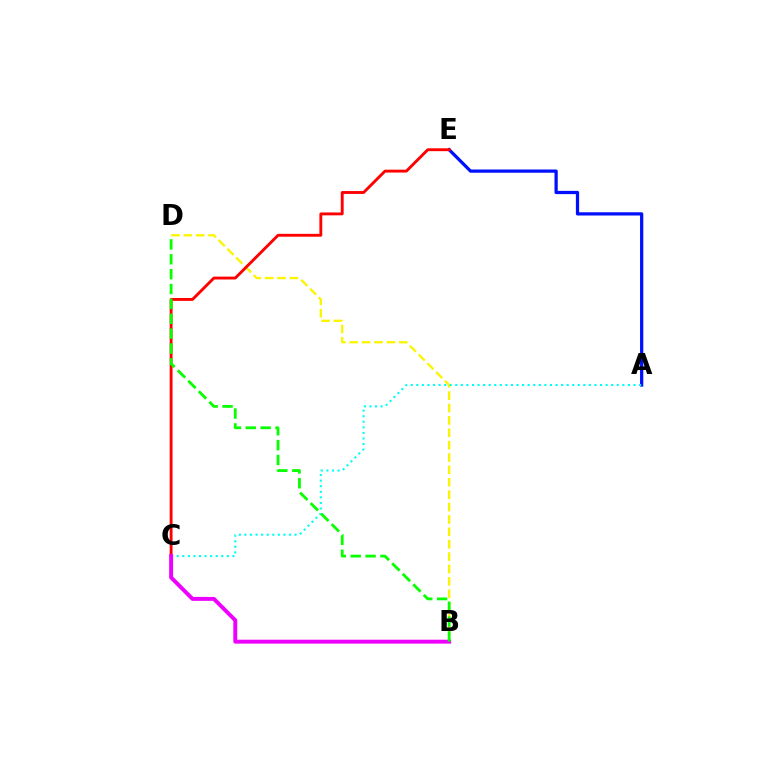{('B', 'D'): [{'color': '#fcf500', 'line_style': 'dashed', 'thickness': 1.68}, {'color': '#08ff00', 'line_style': 'dashed', 'thickness': 2.02}], ('A', 'E'): [{'color': '#0010ff', 'line_style': 'solid', 'thickness': 2.33}], ('C', 'E'): [{'color': '#ff0000', 'line_style': 'solid', 'thickness': 2.07}], ('A', 'C'): [{'color': '#00fff6', 'line_style': 'dotted', 'thickness': 1.51}], ('B', 'C'): [{'color': '#ee00ff', 'line_style': 'solid', 'thickness': 2.83}]}